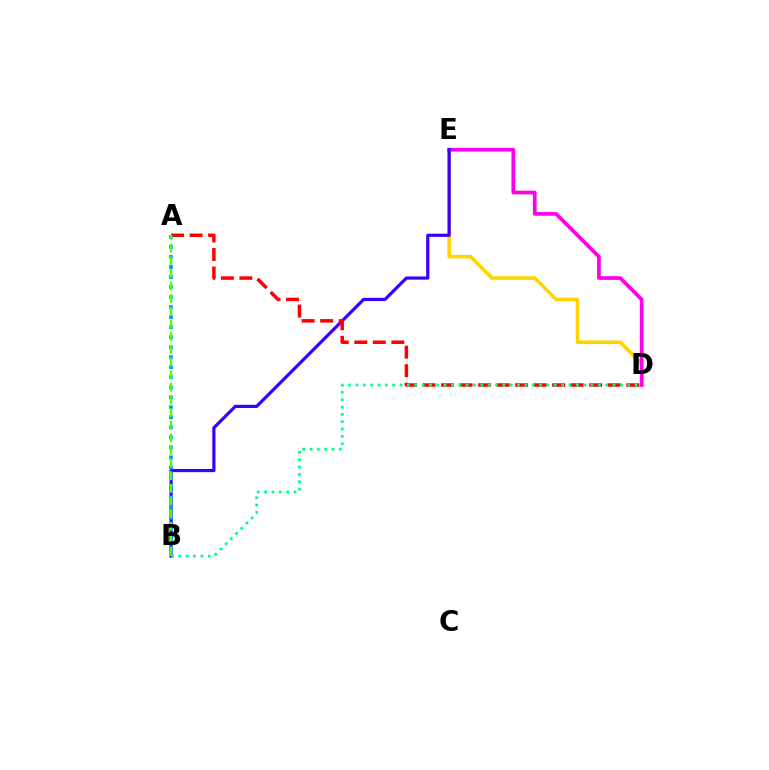{('D', 'E'): [{'color': '#ffd500', 'line_style': 'solid', 'thickness': 2.58}, {'color': '#ff00ed', 'line_style': 'solid', 'thickness': 2.67}], ('B', 'E'): [{'color': '#3700ff', 'line_style': 'solid', 'thickness': 2.29}], ('A', 'D'): [{'color': '#ff0000', 'line_style': 'dashed', 'thickness': 2.51}], ('A', 'B'): [{'color': '#009eff', 'line_style': 'dotted', 'thickness': 2.72}, {'color': '#4fff00', 'line_style': 'dashed', 'thickness': 1.72}], ('B', 'D'): [{'color': '#00ff86', 'line_style': 'dotted', 'thickness': 2.0}]}